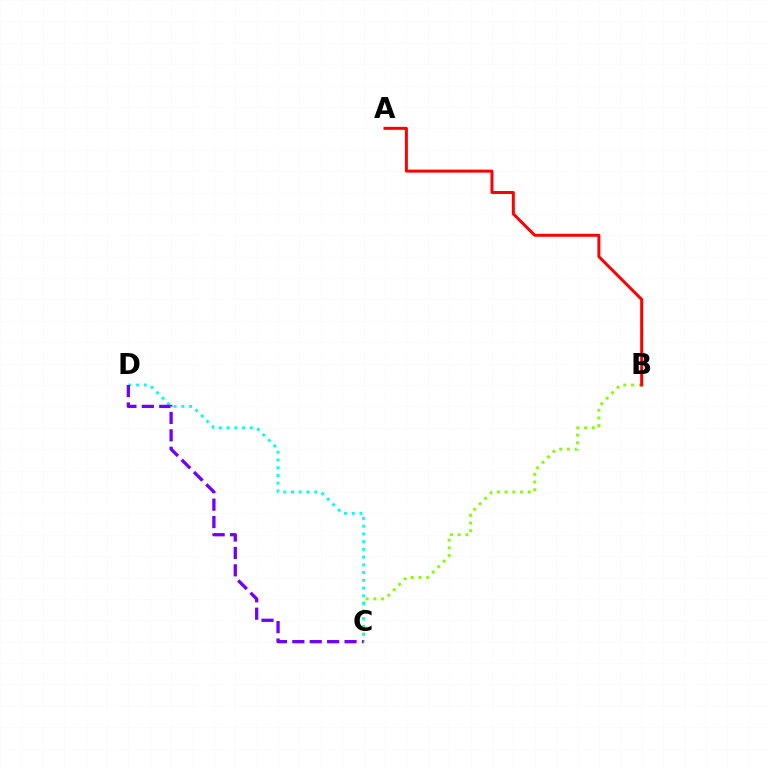{('B', 'C'): [{'color': '#84ff00', 'line_style': 'dotted', 'thickness': 2.1}], ('C', 'D'): [{'color': '#00fff6', 'line_style': 'dotted', 'thickness': 2.1}, {'color': '#7200ff', 'line_style': 'dashed', 'thickness': 2.37}], ('A', 'B'): [{'color': '#ff0000', 'line_style': 'solid', 'thickness': 2.14}]}